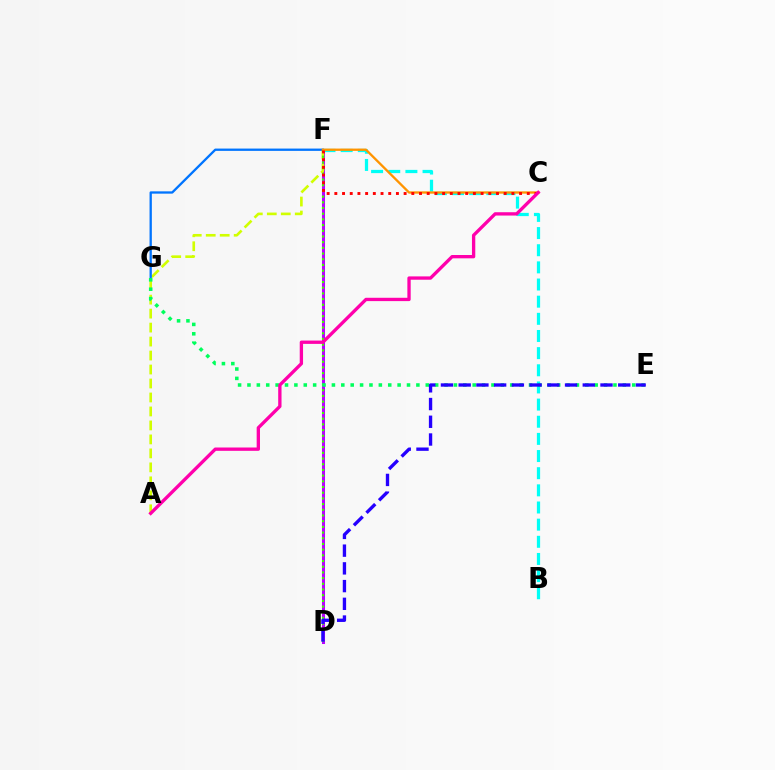{('D', 'F'): [{'color': '#b900ff', 'line_style': 'solid', 'thickness': 2.18}, {'color': '#3dff00', 'line_style': 'dotted', 'thickness': 1.55}], ('A', 'F'): [{'color': '#d1ff00', 'line_style': 'dashed', 'thickness': 1.9}], ('F', 'G'): [{'color': '#0074ff', 'line_style': 'solid', 'thickness': 1.66}], ('B', 'F'): [{'color': '#00fff6', 'line_style': 'dashed', 'thickness': 2.33}], ('C', 'F'): [{'color': '#ff9400', 'line_style': 'solid', 'thickness': 1.67}, {'color': '#ff0000', 'line_style': 'dotted', 'thickness': 2.09}], ('E', 'G'): [{'color': '#00ff5c', 'line_style': 'dotted', 'thickness': 2.55}], ('D', 'E'): [{'color': '#2500ff', 'line_style': 'dashed', 'thickness': 2.41}], ('A', 'C'): [{'color': '#ff00ac', 'line_style': 'solid', 'thickness': 2.39}]}